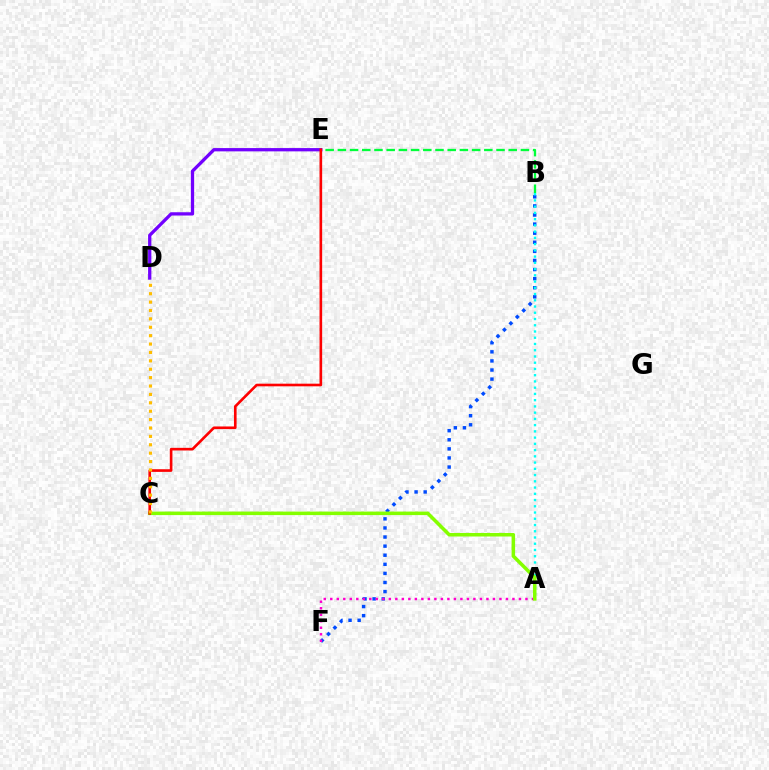{('B', 'F'): [{'color': '#004bff', 'line_style': 'dotted', 'thickness': 2.47}], ('A', 'F'): [{'color': '#ff00cf', 'line_style': 'dotted', 'thickness': 1.77}], ('A', 'B'): [{'color': '#00fff6', 'line_style': 'dotted', 'thickness': 1.7}], ('B', 'E'): [{'color': '#00ff39', 'line_style': 'dashed', 'thickness': 1.66}], ('D', 'E'): [{'color': '#7200ff', 'line_style': 'solid', 'thickness': 2.36}], ('A', 'C'): [{'color': '#84ff00', 'line_style': 'solid', 'thickness': 2.54}], ('C', 'E'): [{'color': '#ff0000', 'line_style': 'solid', 'thickness': 1.9}], ('C', 'D'): [{'color': '#ffbd00', 'line_style': 'dotted', 'thickness': 2.28}]}